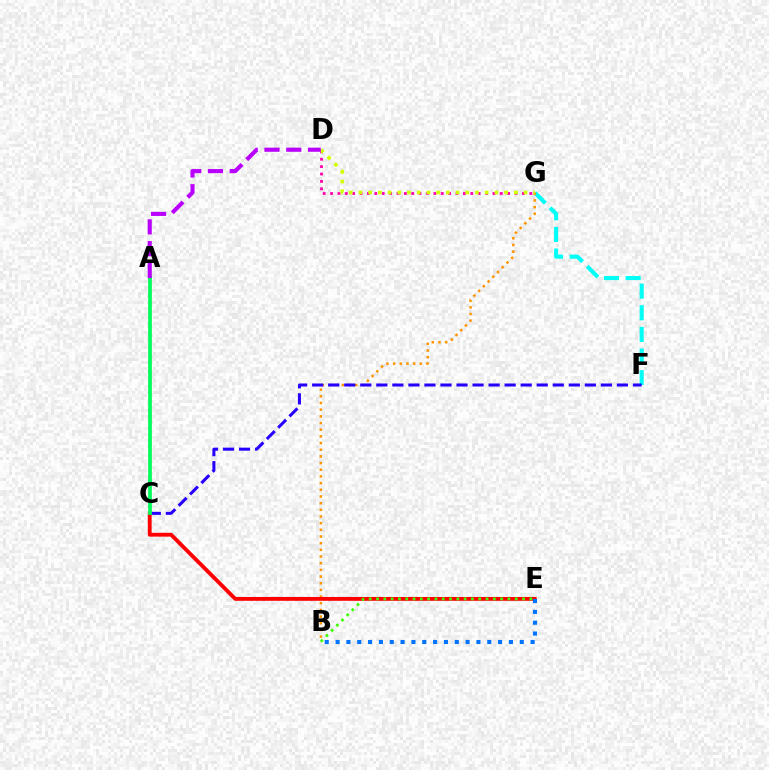{('F', 'G'): [{'color': '#00fff6', 'line_style': 'dashed', 'thickness': 2.94}], ('B', 'G'): [{'color': '#ff9400', 'line_style': 'dotted', 'thickness': 1.81}], ('C', 'E'): [{'color': '#ff0000', 'line_style': 'solid', 'thickness': 2.77}], ('B', 'E'): [{'color': '#0074ff', 'line_style': 'dotted', 'thickness': 2.94}, {'color': '#3dff00', 'line_style': 'dotted', 'thickness': 1.98}], ('D', 'G'): [{'color': '#ff00ac', 'line_style': 'dotted', 'thickness': 2.0}, {'color': '#d1ff00', 'line_style': 'dotted', 'thickness': 2.64}], ('C', 'F'): [{'color': '#2500ff', 'line_style': 'dashed', 'thickness': 2.18}], ('A', 'C'): [{'color': '#00ff5c', 'line_style': 'solid', 'thickness': 2.69}], ('A', 'D'): [{'color': '#b900ff', 'line_style': 'dashed', 'thickness': 2.96}]}